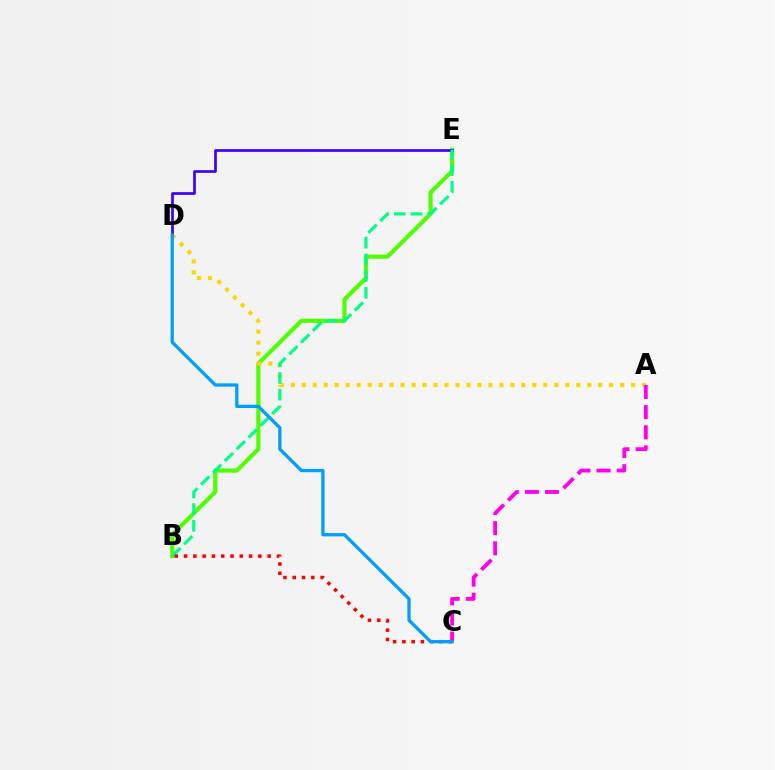{('B', 'E'): [{'color': '#4fff00', 'line_style': 'solid', 'thickness': 2.97}, {'color': '#00ff86', 'line_style': 'dashed', 'thickness': 2.27}], ('A', 'D'): [{'color': '#ffd500', 'line_style': 'dotted', 'thickness': 2.98}], ('D', 'E'): [{'color': '#3700ff', 'line_style': 'solid', 'thickness': 1.93}], ('A', 'C'): [{'color': '#ff00ed', 'line_style': 'dashed', 'thickness': 2.73}], ('B', 'C'): [{'color': '#ff0000', 'line_style': 'dotted', 'thickness': 2.52}], ('C', 'D'): [{'color': '#009eff', 'line_style': 'solid', 'thickness': 2.37}]}